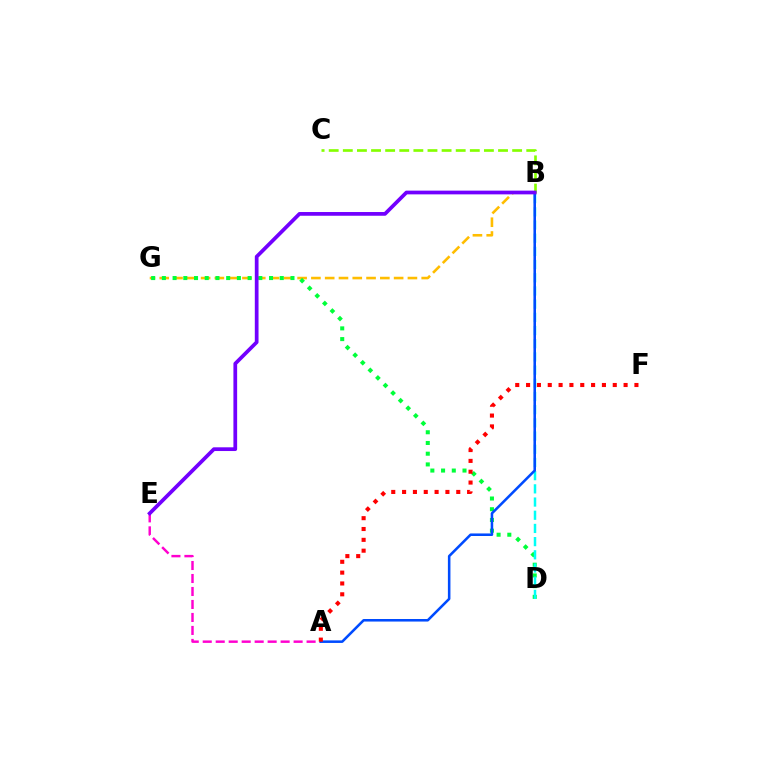{('B', 'G'): [{'color': '#ffbd00', 'line_style': 'dashed', 'thickness': 1.87}], ('B', 'C'): [{'color': '#84ff00', 'line_style': 'dashed', 'thickness': 1.92}], ('D', 'G'): [{'color': '#00ff39', 'line_style': 'dotted', 'thickness': 2.91}], ('B', 'D'): [{'color': '#00fff6', 'line_style': 'dashed', 'thickness': 1.79}], ('A', 'E'): [{'color': '#ff00cf', 'line_style': 'dashed', 'thickness': 1.76}], ('A', 'B'): [{'color': '#004bff', 'line_style': 'solid', 'thickness': 1.84}], ('A', 'F'): [{'color': '#ff0000', 'line_style': 'dotted', 'thickness': 2.94}], ('B', 'E'): [{'color': '#7200ff', 'line_style': 'solid', 'thickness': 2.68}]}